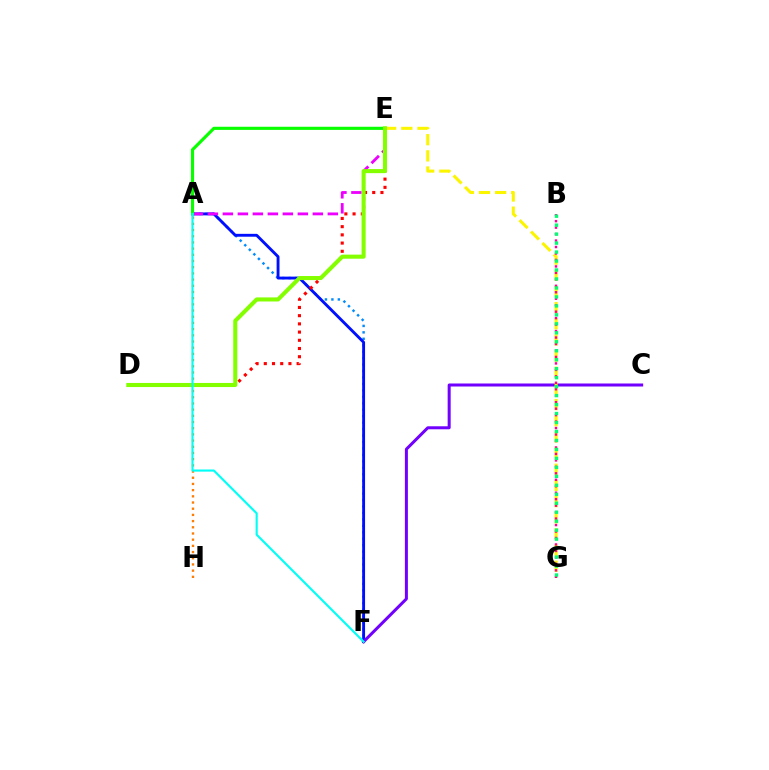{('A', 'F'): [{'color': '#008cff', 'line_style': 'dotted', 'thickness': 1.75}, {'color': '#0010ff', 'line_style': 'solid', 'thickness': 2.07}, {'color': '#00fff6', 'line_style': 'solid', 'thickness': 1.53}], ('A', 'E'): [{'color': '#ee00ff', 'line_style': 'dashed', 'thickness': 2.04}, {'color': '#08ff00', 'line_style': 'solid', 'thickness': 2.26}], ('C', 'F'): [{'color': '#7200ff', 'line_style': 'solid', 'thickness': 2.17}], ('A', 'H'): [{'color': '#ff7c00', 'line_style': 'dotted', 'thickness': 1.68}], ('E', 'G'): [{'color': '#fcf500', 'line_style': 'dashed', 'thickness': 2.2}], ('D', 'E'): [{'color': '#ff0000', 'line_style': 'dotted', 'thickness': 2.23}, {'color': '#84ff00', 'line_style': 'solid', 'thickness': 2.93}], ('B', 'G'): [{'color': '#ff0094', 'line_style': 'dotted', 'thickness': 1.76}, {'color': '#00ff74', 'line_style': 'dotted', 'thickness': 2.44}]}